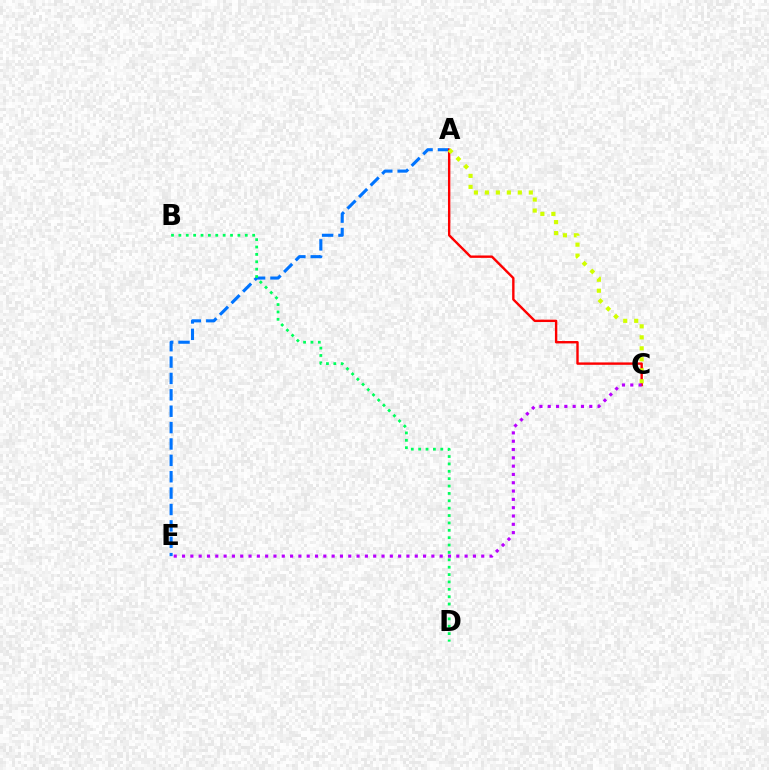{('A', 'E'): [{'color': '#0074ff', 'line_style': 'dashed', 'thickness': 2.23}], ('A', 'C'): [{'color': '#ff0000', 'line_style': 'solid', 'thickness': 1.72}, {'color': '#d1ff00', 'line_style': 'dotted', 'thickness': 2.98}], ('B', 'D'): [{'color': '#00ff5c', 'line_style': 'dotted', 'thickness': 2.0}], ('C', 'E'): [{'color': '#b900ff', 'line_style': 'dotted', 'thickness': 2.26}]}